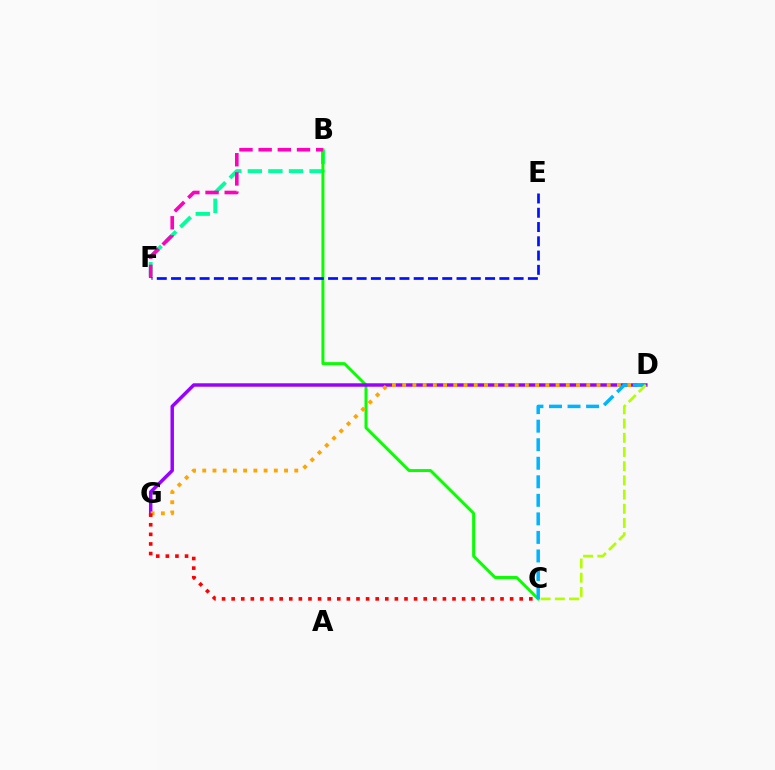{('B', 'F'): [{'color': '#00ff9d', 'line_style': 'dashed', 'thickness': 2.79}, {'color': '#ff00bd', 'line_style': 'dashed', 'thickness': 2.61}], ('B', 'C'): [{'color': '#08ff00', 'line_style': 'solid', 'thickness': 2.13}], ('D', 'G'): [{'color': '#9b00ff', 'line_style': 'solid', 'thickness': 2.49}, {'color': '#ffa500', 'line_style': 'dotted', 'thickness': 2.78}], ('C', 'D'): [{'color': '#00b5ff', 'line_style': 'dashed', 'thickness': 2.52}, {'color': '#b3ff00', 'line_style': 'dashed', 'thickness': 1.93}], ('E', 'F'): [{'color': '#0010ff', 'line_style': 'dashed', 'thickness': 1.94}], ('C', 'G'): [{'color': '#ff0000', 'line_style': 'dotted', 'thickness': 2.61}]}